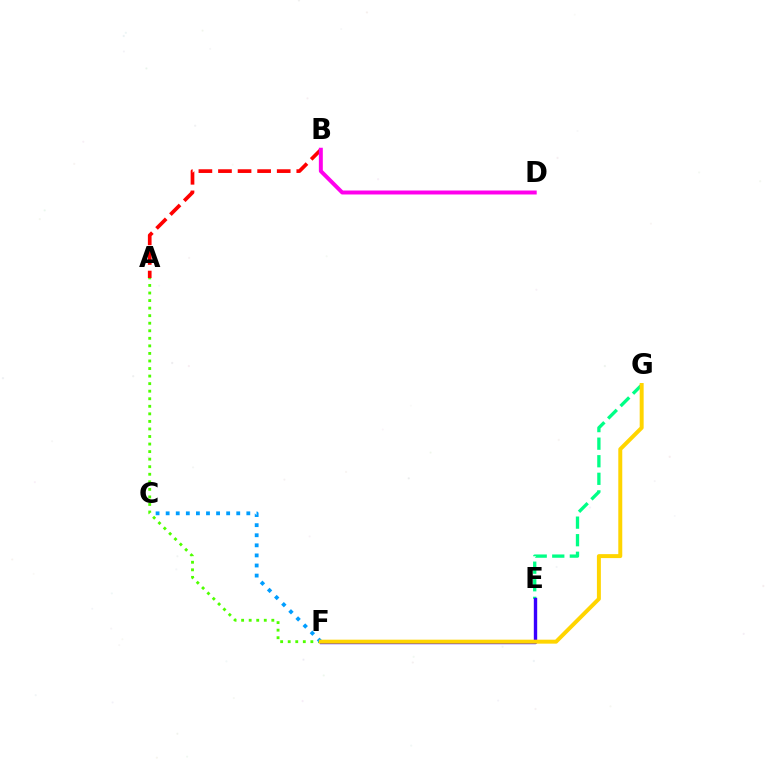{('A', 'B'): [{'color': '#ff0000', 'line_style': 'dashed', 'thickness': 2.66}], ('E', 'G'): [{'color': '#00ff86', 'line_style': 'dashed', 'thickness': 2.39}], ('E', 'F'): [{'color': '#3700ff', 'line_style': 'solid', 'thickness': 2.44}], ('B', 'D'): [{'color': '#ff00ed', 'line_style': 'solid', 'thickness': 2.85}], ('A', 'F'): [{'color': '#4fff00', 'line_style': 'dotted', 'thickness': 2.05}], ('C', 'F'): [{'color': '#009eff', 'line_style': 'dotted', 'thickness': 2.74}], ('F', 'G'): [{'color': '#ffd500', 'line_style': 'solid', 'thickness': 2.85}]}